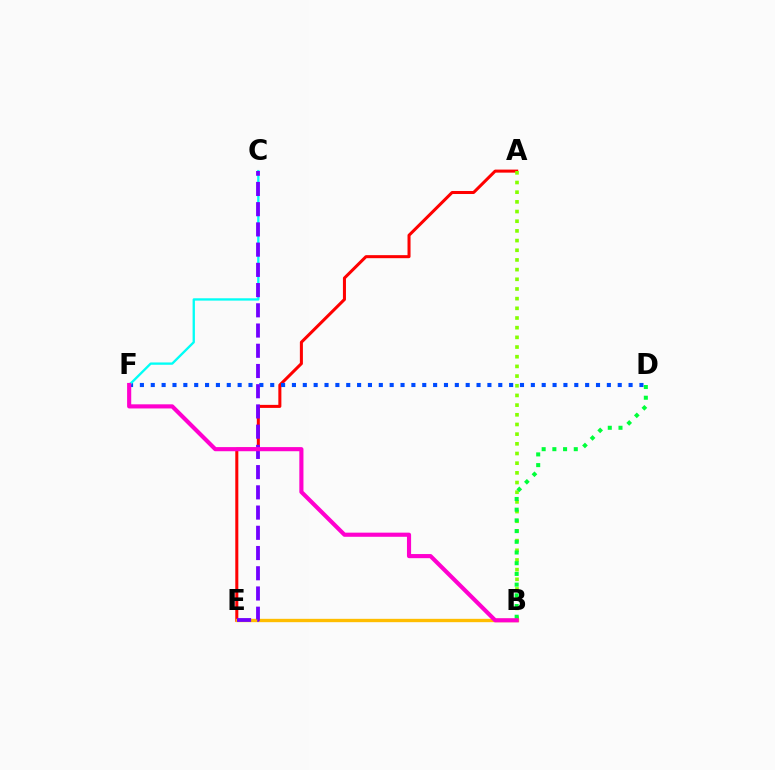{('A', 'E'): [{'color': '#ff0000', 'line_style': 'solid', 'thickness': 2.18}], ('A', 'B'): [{'color': '#84ff00', 'line_style': 'dotted', 'thickness': 2.63}], ('D', 'F'): [{'color': '#004bff', 'line_style': 'dotted', 'thickness': 2.95}], ('C', 'F'): [{'color': '#00fff6', 'line_style': 'solid', 'thickness': 1.67}], ('B', 'E'): [{'color': '#ffbd00', 'line_style': 'solid', 'thickness': 2.41}], ('C', 'E'): [{'color': '#7200ff', 'line_style': 'dashed', 'thickness': 2.75}], ('B', 'D'): [{'color': '#00ff39', 'line_style': 'dotted', 'thickness': 2.91}], ('B', 'F'): [{'color': '#ff00cf', 'line_style': 'solid', 'thickness': 2.97}]}